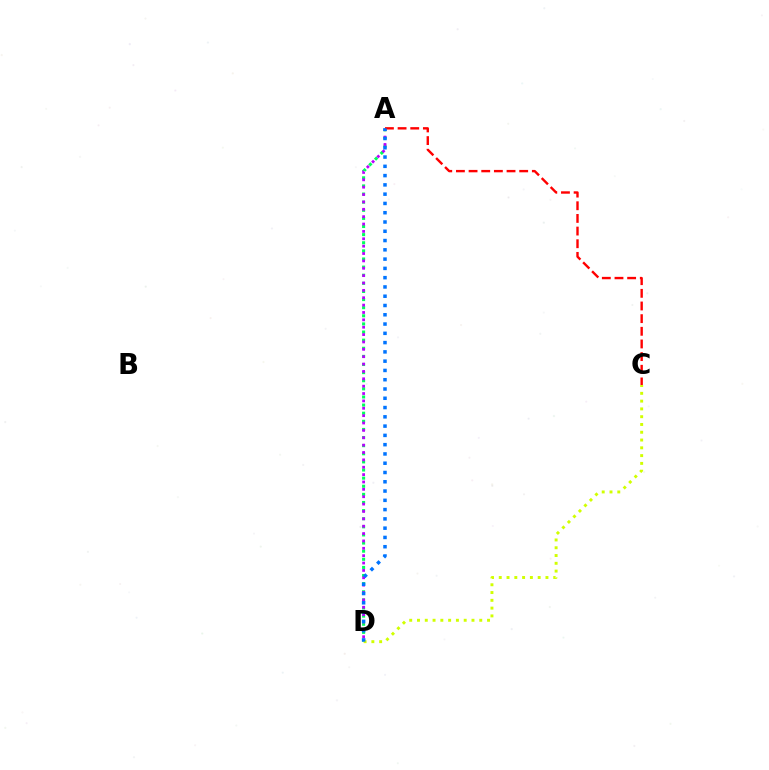{('A', 'D'): [{'color': '#00ff5c', 'line_style': 'dotted', 'thickness': 2.21}, {'color': '#b900ff', 'line_style': 'dotted', 'thickness': 2.0}, {'color': '#0074ff', 'line_style': 'dotted', 'thickness': 2.52}], ('C', 'D'): [{'color': '#d1ff00', 'line_style': 'dotted', 'thickness': 2.11}], ('A', 'C'): [{'color': '#ff0000', 'line_style': 'dashed', 'thickness': 1.72}]}